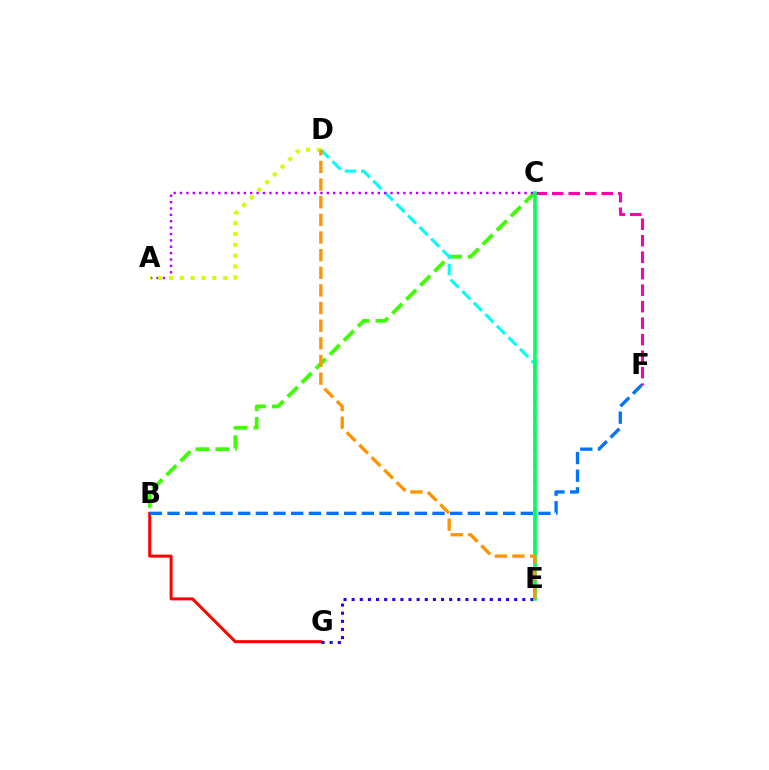{('B', 'C'): [{'color': '#3dff00', 'line_style': 'dashed', 'thickness': 2.7}], ('D', 'E'): [{'color': '#00fff6', 'line_style': 'dashed', 'thickness': 2.22}, {'color': '#ff9400', 'line_style': 'dashed', 'thickness': 2.4}], ('B', 'G'): [{'color': '#ff0000', 'line_style': 'solid', 'thickness': 2.15}], ('A', 'C'): [{'color': '#b900ff', 'line_style': 'dotted', 'thickness': 1.73}], ('B', 'F'): [{'color': '#0074ff', 'line_style': 'dashed', 'thickness': 2.4}], ('E', 'G'): [{'color': '#2500ff', 'line_style': 'dotted', 'thickness': 2.21}], ('A', 'D'): [{'color': '#d1ff00', 'line_style': 'dotted', 'thickness': 2.95}], ('C', 'F'): [{'color': '#ff00ac', 'line_style': 'dashed', 'thickness': 2.24}], ('C', 'E'): [{'color': '#00ff5c', 'line_style': 'solid', 'thickness': 2.57}]}